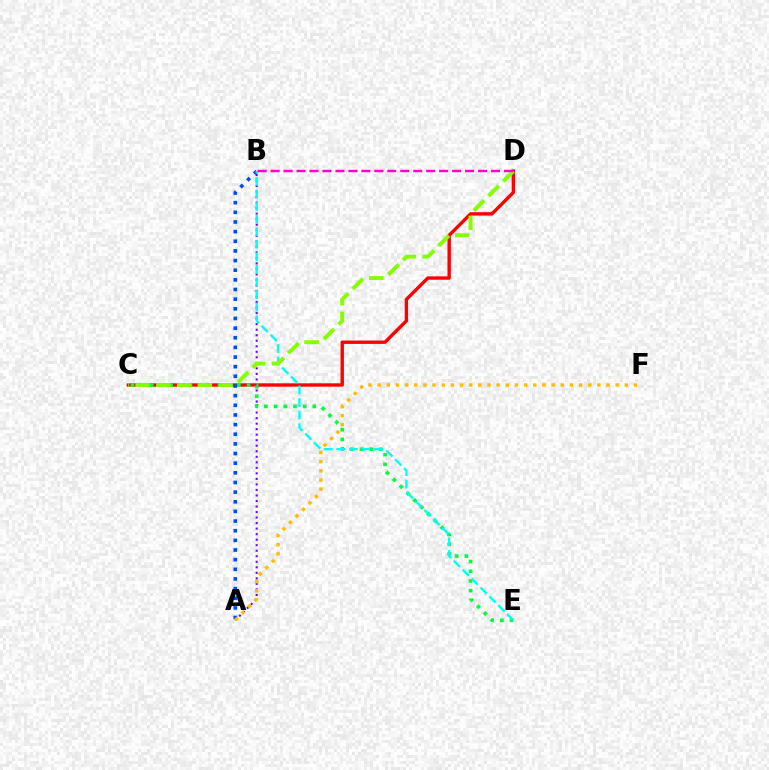{('C', 'D'): [{'color': '#ff0000', 'line_style': 'solid', 'thickness': 2.43}, {'color': '#84ff00', 'line_style': 'dashed', 'thickness': 2.82}], ('A', 'B'): [{'color': '#7200ff', 'line_style': 'dotted', 'thickness': 1.5}, {'color': '#004bff', 'line_style': 'dotted', 'thickness': 2.62}], ('C', 'E'): [{'color': '#00ff39', 'line_style': 'dotted', 'thickness': 2.63}], ('B', 'E'): [{'color': '#00fff6', 'line_style': 'dashed', 'thickness': 1.71}], ('A', 'F'): [{'color': '#ffbd00', 'line_style': 'dotted', 'thickness': 2.49}], ('B', 'D'): [{'color': '#ff00cf', 'line_style': 'dashed', 'thickness': 1.76}]}